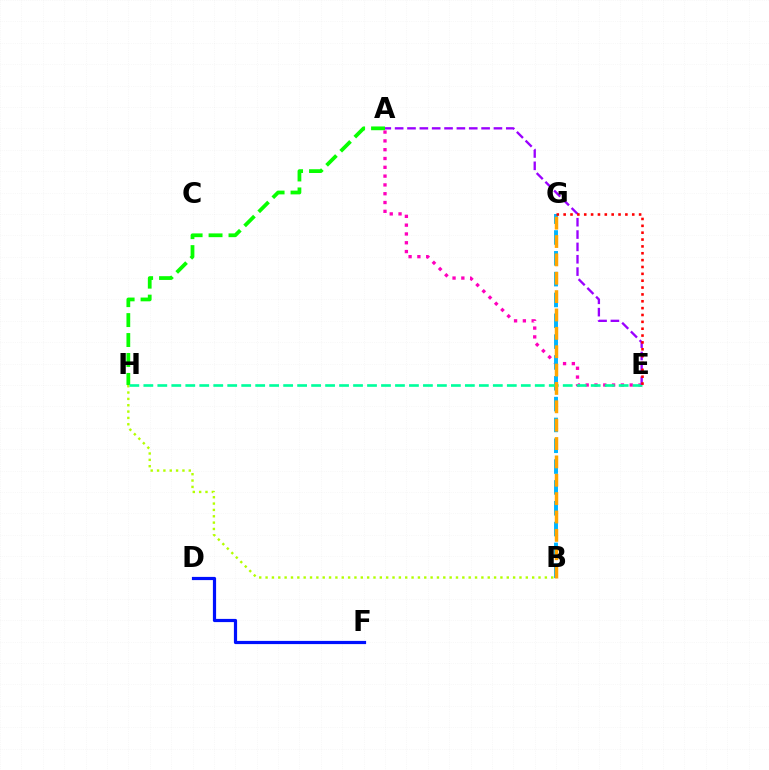{('B', 'H'): [{'color': '#b3ff00', 'line_style': 'dotted', 'thickness': 1.72}], ('A', 'H'): [{'color': '#08ff00', 'line_style': 'dashed', 'thickness': 2.71}], ('D', 'F'): [{'color': '#0010ff', 'line_style': 'solid', 'thickness': 2.3}], ('A', 'E'): [{'color': '#ff00bd', 'line_style': 'dotted', 'thickness': 2.39}, {'color': '#9b00ff', 'line_style': 'dashed', 'thickness': 1.68}], ('B', 'G'): [{'color': '#00b5ff', 'line_style': 'dashed', 'thickness': 2.83}, {'color': '#ffa500', 'line_style': 'dashed', 'thickness': 2.49}], ('E', 'H'): [{'color': '#00ff9d', 'line_style': 'dashed', 'thickness': 1.9}], ('E', 'G'): [{'color': '#ff0000', 'line_style': 'dotted', 'thickness': 1.86}]}